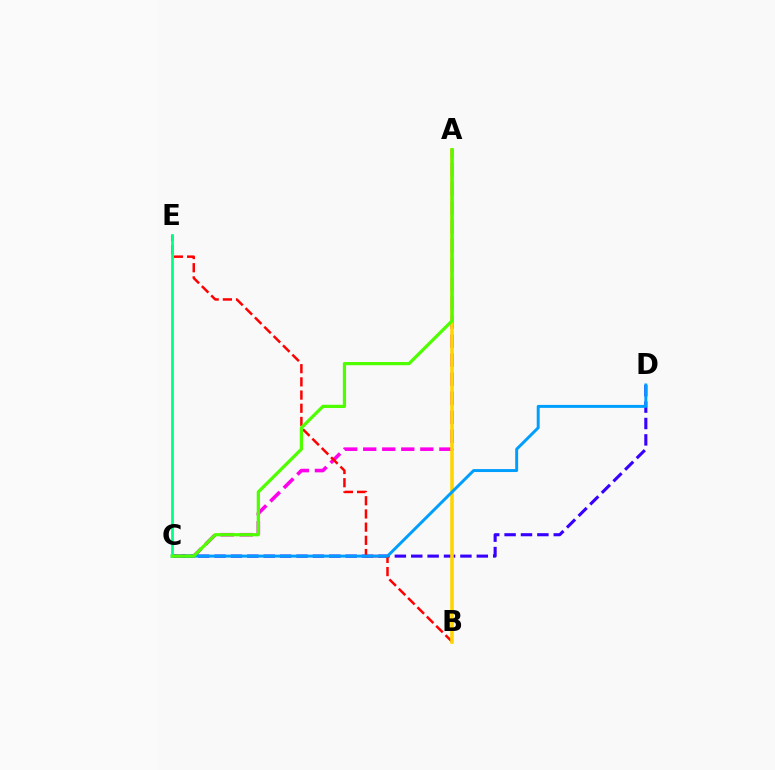{('A', 'C'): [{'color': '#ff00ed', 'line_style': 'dashed', 'thickness': 2.59}, {'color': '#4fff00', 'line_style': 'solid', 'thickness': 2.33}], ('C', 'D'): [{'color': '#3700ff', 'line_style': 'dashed', 'thickness': 2.23}, {'color': '#009eff', 'line_style': 'solid', 'thickness': 2.13}], ('B', 'E'): [{'color': '#ff0000', 'line_style': 'dashed', 'thickness': 1.79}], ('A', 'B'): [{'color': '#ffd500', 'line_style': 'solid', 'thickness': 2.56}], ('C', 'E'): [{'color': '#00ff86', 'line_style': 'solid', 'thickness': 1.98}]}